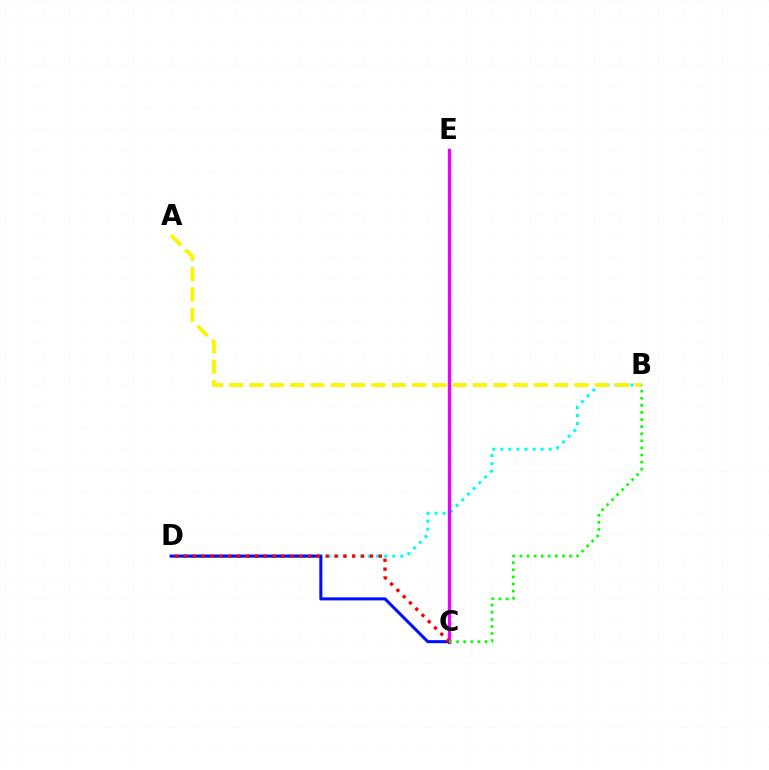{('B', 'D'): [{'color': '#00fff6', 'line_style': 'dotted', 'thickness': 2.19}], ('C', 'E'): [{'color': '#ee00ff', 'line_style': 'solid', 'thickness': 2.38}], ('C', 'D'): [{'color': '#0010ff', 'line_style': 'solid', 'thickness': 2.2}, {'color': '#ff0000', 'line_style': 'dotted', 'thickness': 2.41}], ('A', 'B'): [{'color': '#fcf500', 'line_style': 'dashed', 'thickness': 2.76}], ('B', 'C'): [{'color': '#08ff00', 'line_style': 'dotted', 'thickness': 1.93}]}